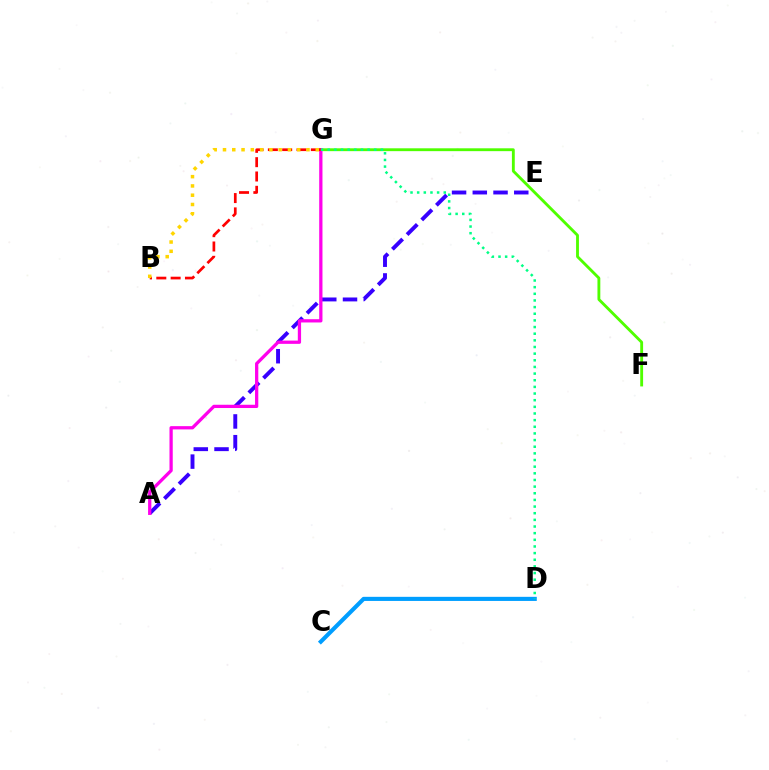{('F', 'G'): [{'color': '#4fff00', 'line_style': 'solid', 'thickness': 2.05}], ('A', 'E'): [{'color': '#3700ff', 'line_style': 'dashed', 'thickness': 2.82}], ('A', 'G'): [{'color': '#ff00ed', 'line_style': 'solid', 'thickness': 2.35}], ('B', 'G'): [{'color': '#ff0000', 'line_style': 'dashed', 'thickness': 1.95}, {'color': '#ffd500', 'line_style': 'dotted', 'thickness': 2.52}], ('C', 'D'): [{'color': '#009eff', 'line_style': 'solid', 'thickness': 2.96}], ('D', 'G'): [{'color': '#00ff86', 'line_style': 'dotted', 'thickness': 1.81}]}